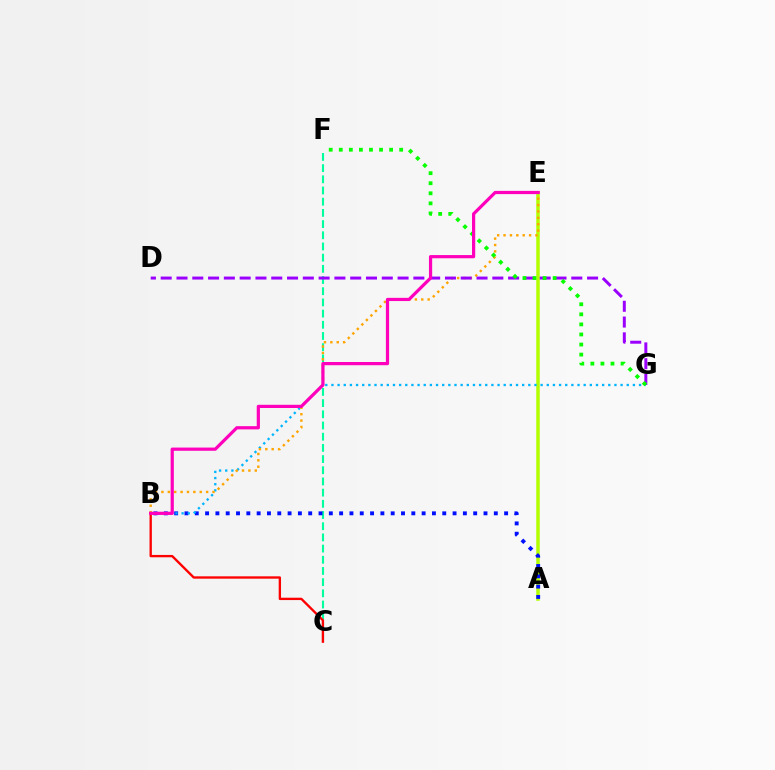{('C', 'F'): [{'color': '#00ff9d', 'line_style': 'dashed', 'thickness': 1.52}], ('A', 'E'): [{'color': '#b3ff00', 'line_style': 'solid', 'thickness': 2.53}], ('A', 'B'): [{'color': '#0010ff', 'line_style': 'dotted', 'thickness': 2.8}], ('B', 'G'): [{'color': '#00b5ff', 'line_style': 'dotted', 'thickness': 1.67}], ('B', 'E'): [{'color': '#ffa500', 'line_style': 'dotted', 'thickness': 1.73}, {'color': '#ff00bd', 'line_style': 'solid', 'thickness': 2.31}], ('B', 'C'): [{'color': '#ff0000', 'line_style': 'solid', 'thickness': 1.69}], ('D', 'G'): [{'color': '#9b00ff', 'line_style': 'dashed', 'thickness': 2.15}], ('F', 'G'): [{'color': '#08ff00', 'line_style': 'dotted', 'thickness': 2.73}]}